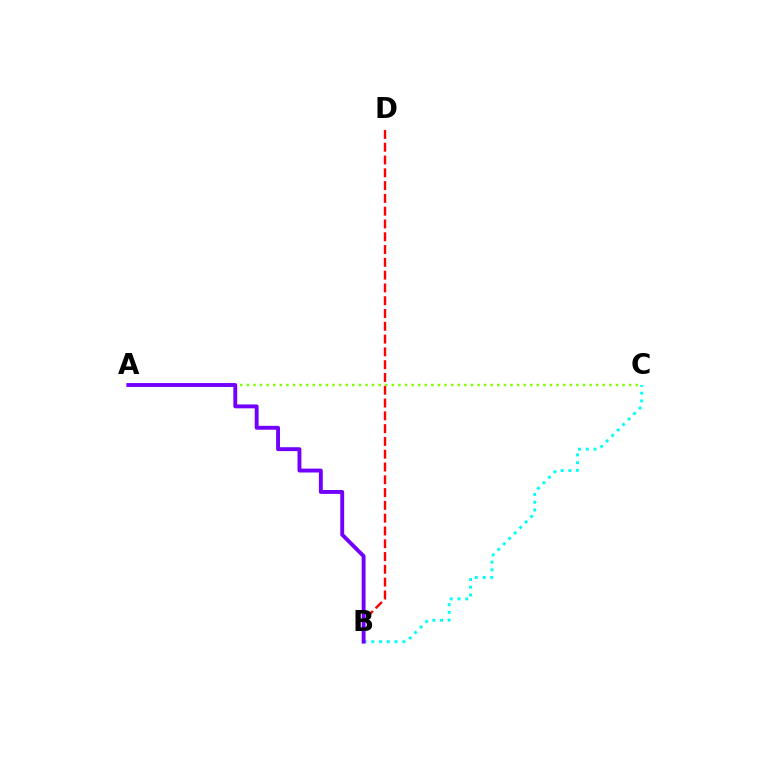{('B', 'D'): [{'color': '#ff0000', 'line_style': 'dashed', 'thickness': 1.74}], ('B', 'C'): [{'color': '#00fff6', 'line_style': 'dotted', 'thickness': 2.11}], ('A', 'C'): [{'color': '#84ff00', 'line_style': 'dotted', 'thickness': 1.79}], ('A', 'B'): [{'color': '#7200ff', 'line_style': 'solid', 'thickness': 2.8}]}